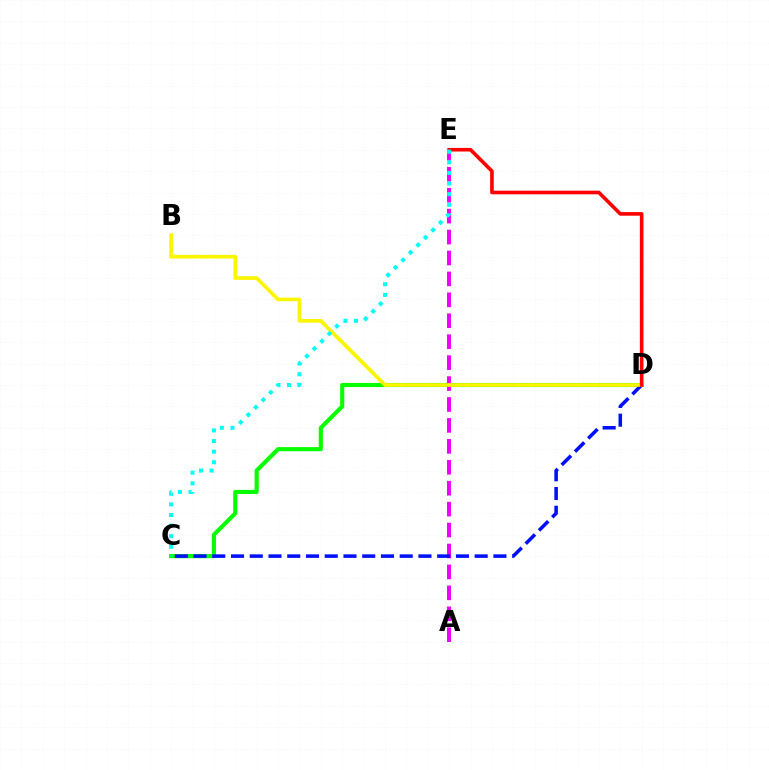{('C', 'D'): [{'color': '#08ff00', 'line_style': 'solid', 'thickness': 2.98}, {'color': '#0010ff', 'line_style': 'dashed', 'thickness': 2.55}], ('A', 'E'): [{'color': '#ee00ff', 'line_style': 'dashed', 'thickness': 2.84}], ('B', 'D'): [{'color': '#fcf500', 'line_style': 'solid', 'thickness': 2.65}], ('D', 'E'): [{'color': '#ff0000', 'line_style': 'solid', 'thickness': 2.6}], ('C', 'E'): [{'color': '#00fff6', 'line_style': 'dotted', 'thickness': 2.88}]}